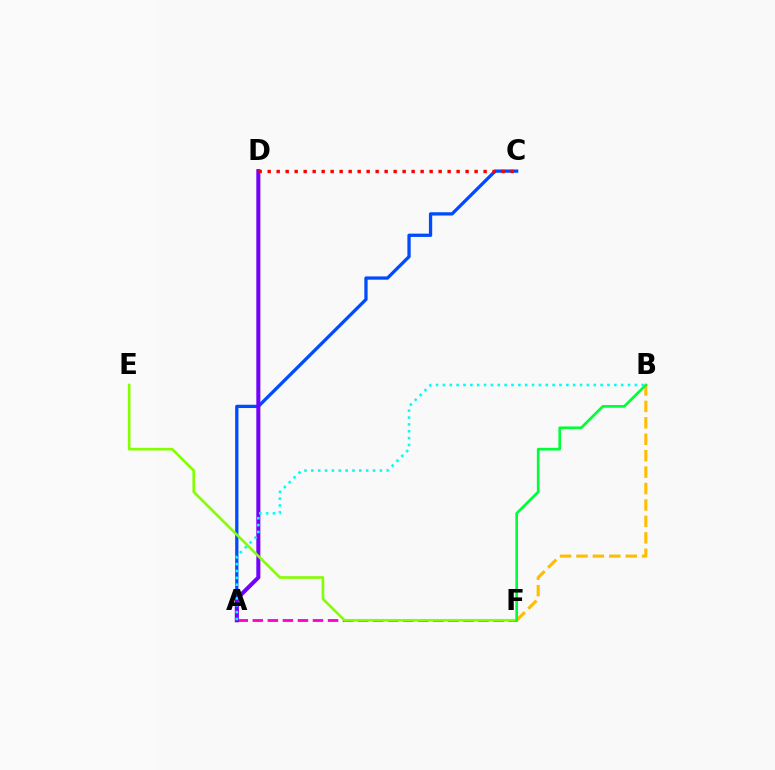{('A', 'C'): [{'color': '#004bff', 'line_style': 'solid', 'thickness': 2.36}], ('A', 'F'): [{'color': '#ff00cf', 'line_style': 'dashed', 'thickness': 2.04}], ('A', 'D'): [{'color': '#7200ff', 'line_style': 'solid', 'thickness': 2.9}], ('E', 'F'): [{'color': '#84ff00', 'line_style': 'solid', 'thickness': 1.91}], ('B', 'F'): [{'color': '#ffbd00', 'line_style': 'dashed', 'thickness': 2.23}, {'color': '#00ff39', 'line_style': 'solid', 'thickness': 1.94}], ('C', 'D'): [{'color': '#ff0000', 'line_style': 'dotted', 'thickness': 2.44}], ('A', 'B'): [{'color': '#00fff6', 'line_style': 'dotted', 'thickness': 1.86}]}